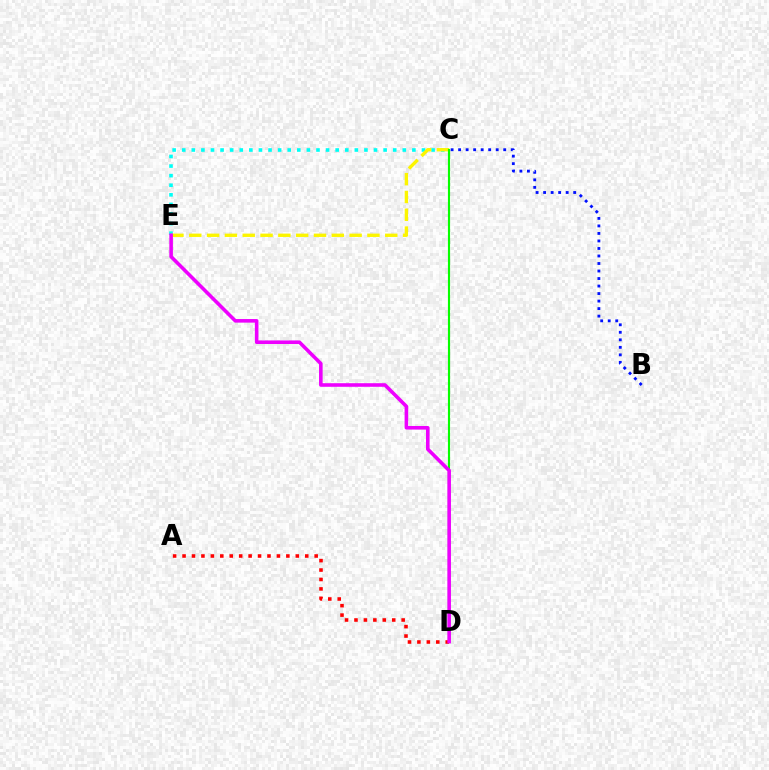{('C', 'E'): [{'color': '#00fff6', 'line_style': 'dotted', 'thickness': 2.61}, {'color': '#fcf500', 'line_style': 'dashed', 'thickness': 2.42}], ('A', 'D'): [{'color': '#ff0000', 'line_style': 'dotted', 'thickness': 2.56}], ('B', 'C'): [{'color': '#0010ff', 'line_style': 'dotted', 'thickness': 2.04}], ('C', 'D'): [{'color': '#08ff00', 'line_style': 'solid', 'thickness': 1.55}], ('D', 'E'): [{'color': '#ee00ff', 'line_style': 'solid', 'thickness': 2.58}]}